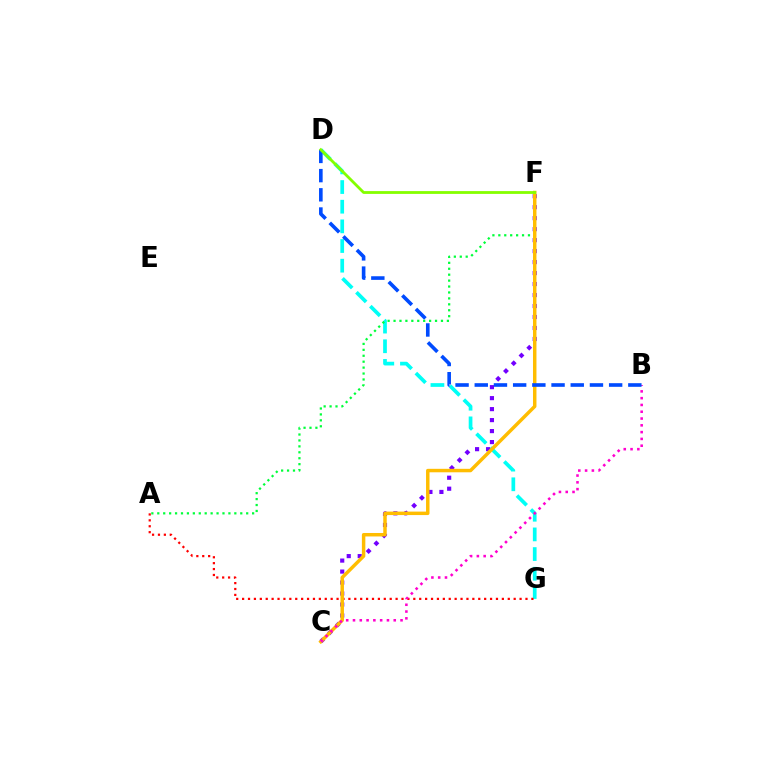{('D', 'G'): [{'color': '#00fff6', 'line_style': 'dashed', 'thickness': 2.67}], ('C', 'F'): [{'color': '#7200ff', 'line_style': 'dotted', 'thickness': 2.98}, {'color': '#ffbd00', 'line_style': 'solid', 'thickness': 2.5}], ('A', 'F'): [{'color': '#00ff39', 'line_style': 'dotted', 'thickness': 1.61}], ('A', 'G'): [{'color': '#ff0000', 'line_style': 'dotted', 'thickness': 1.6}], ('B', 'C'): [{'color': '#ff00cf', 'line_style': 'dotted', 'thickness': 1.85}], ('B', 'D'): [{'color': '#004bff', 'line_style': 'dashed', 'thickness': 2.61}], ('D', 'F'): [{'color': '#84ff00', 'line_style': 'solid', 'thickness': 2.02}]}